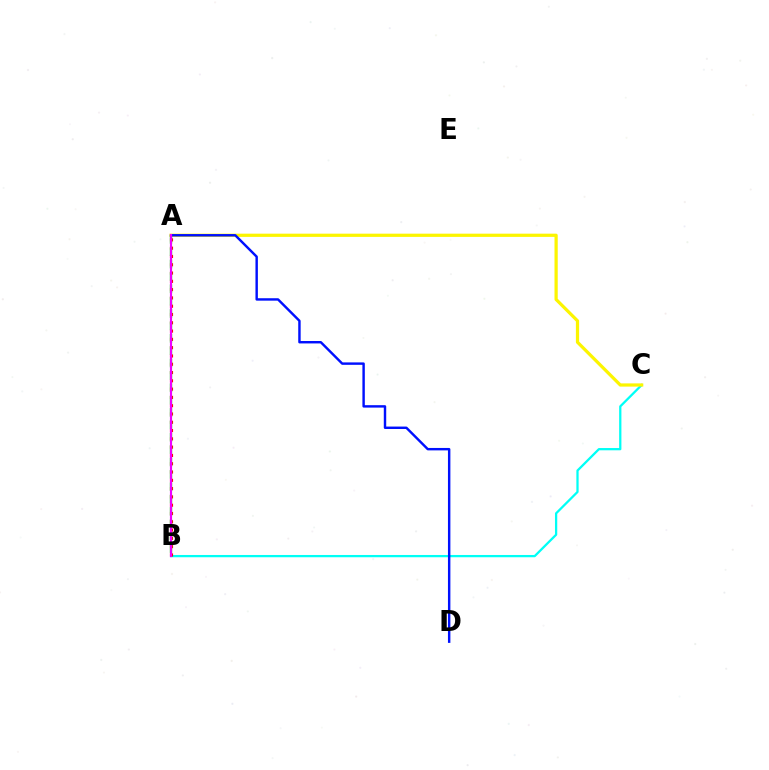{('B', 'C'): [{'color': '#00fff6', 'line_style': 'solid', 'thickness': 1.63}], ('A', 'C'): [{'color': '#fcf500', 'line_style': 'solid', 'thickness': 2.32}], ('A', 'B'): [{'color': '#ff0000', 'line_style': 'dotted', 'thickness': 2.25}, {'color': '#08ff00', 'line_style': 'dashed', 'thickness': 1.68}, {'color': '#ee00ff', 'line_style': 'solid', 'thickness': 1.55}], ('A', 'D'): [{'color': '#0010ff', 'line_style': 'solid', 'thickness': 1.75}]}